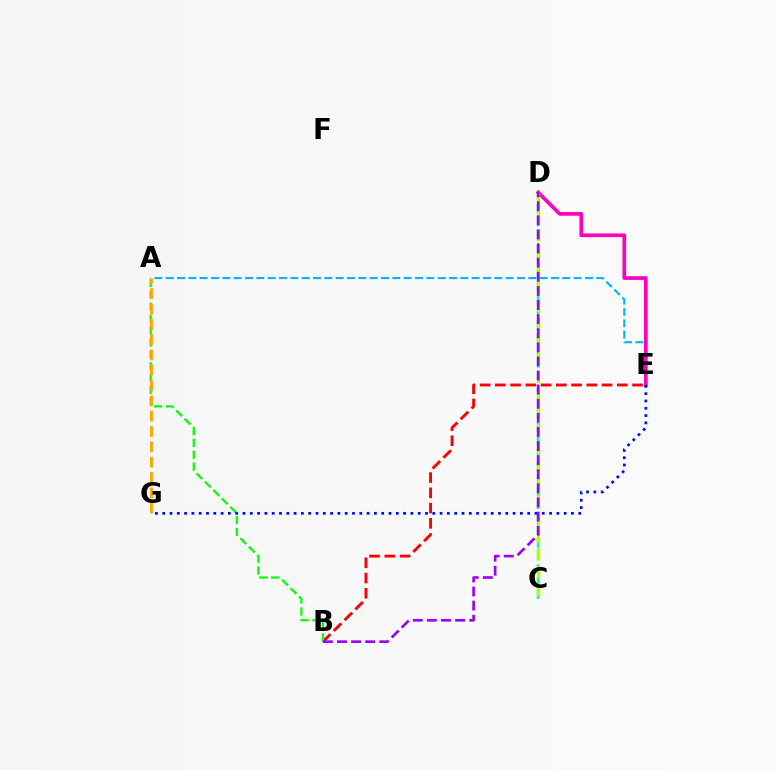{('B', 'E'): [{'color': '#ff0000', 'line_style': 'dashed', 'thickness': 2.07}], ('A', 'E'): [{'color': '#00b5ff', 'line_style': 'dashed', 'thickness': 1.54}], ('D', 'E'): [{'color': '#ff00bd', 'line_style': 'solid', 'thickness': 2.65}], ('C', 'D'): [{'color': '#00ff9d', 'line_style': 'dashed', 'thickness': 1.75}, {'color': '#b3ff00', 'line_style': 'dashed', 'thickness': 2.41}], ('A', 'B'): [{'color': '#08ff00', 'line_style': 'dashed', 'thickness': 1.62}], ('E', 'G'): [{'color': '#0010ff', 'line_style': 'dotted', 'thickness': 1.98}], ('B', 'D'): [{'color': '#9b00ff', 'line_style': 'dashed', 'thickness': 1.92}], ('A', 'G'): [{'color': '#ffa500', 'line_style': 'dashed', 'thickness': 2.08}]}